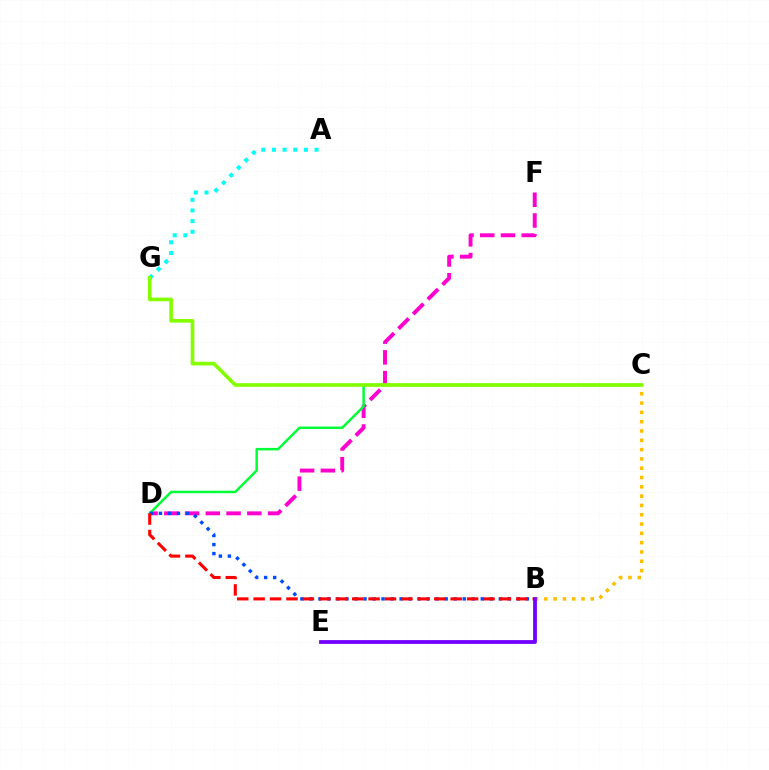{('D', 'F'): [{'color': '#ff00cf', 'line_style': 'dashed', 'thickness': 2.82}], ('B', 'C'): [{'color': '#ffbd00', 'line_style': 'dotted', 'thickness': 2.53}], ('C', 'D'): [{'color': '#00ff39', 'line_style': 'solid', 'thickness': 1.79}], ('A', 'G'): [{'color': '#00fff6', 'line_style': 'dotted', 'thickness': 2.89}], ('C', 'G'): [{'color': '#84ff00', 'line_style': 'solid', 'thickness': 2.61}], ('B', 'D'): [{'color': '#004bff', 'line_style': 'dotted', 'thickness': 2.45}, {'color': '#ff0000', 'line_style': 'dashed', 'thickness': 2.23}], ('B', 'E'): [{'color': '#7200ff', 'line_style': 'solid', 'thickness': 2.73}]}